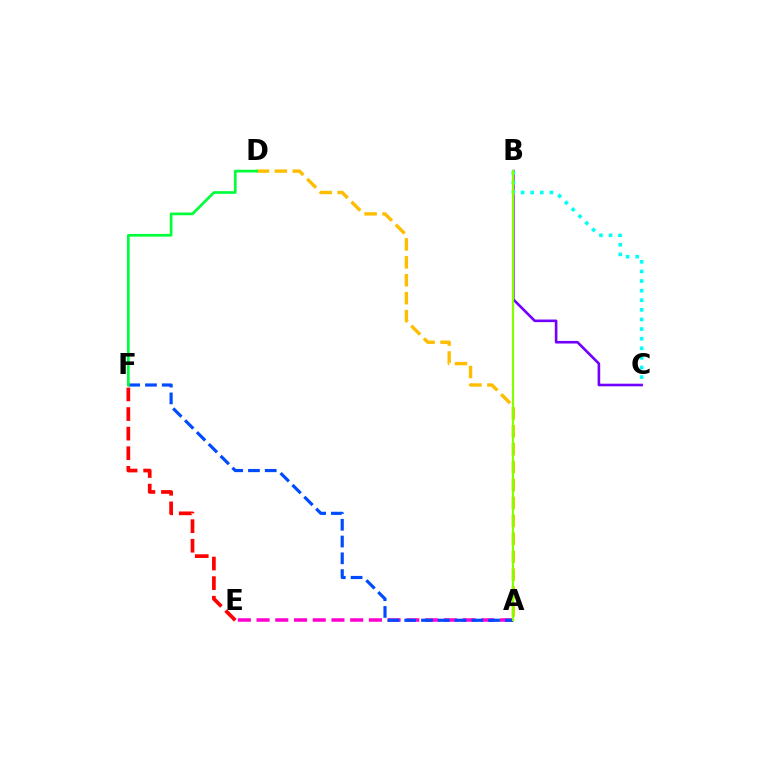{('A', 'E'): [{'color': '#ff00cf', 'line_style': 'dashed', 'thickness': 2.54}], ('E', 'F'): [{'color': '#ff0000', 'line_style': 'dashed', 'thickness': 2.66}], ('A', 'D'): [{'color': '#ffbd00', 'line_style': 'dashed', 'thickness': 2.43}], ('A', 'F'): [{'color': '#004bff', 'line_style': 'dashed', 'thickness': 2.28}], ('D', 'F'): [{'color': '#00ff39', 'line_style': 'solid', 'thickness': 1.94}], ('B', 'C'): [{'color': '#7200ff', 'line_style': 'solid', 'thickness': 1.88}, {'color': '#00fff6', 'line_style': 'dotted', 'thickness': 2.61}], ('A', 'B'): [{'color': '#84ff00', 'line_style': 'solid', 'thickness': 1.58}]}